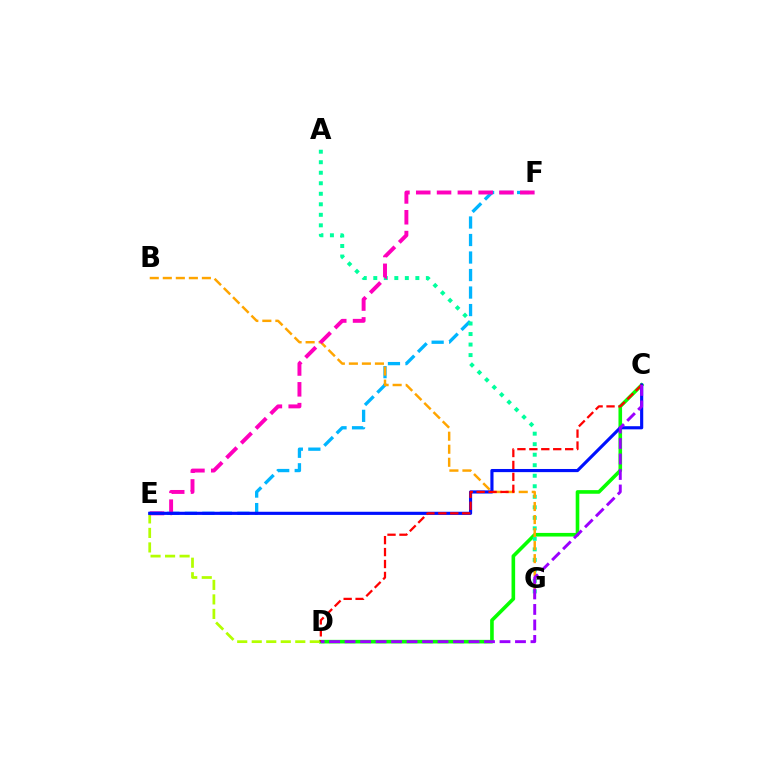{('C', 'D'): [{'color': '#08ff00', 'line_style': 'solid', 'thickness': 2.6}, {'color': '#ff0000', 'line_style': 'dashed', 'thickness': 1.62}, {'color': '#9b00ff', 'line_style': 'dashed', 'thickness': 2.1}], ('E', 'F'): [{'color': '#00b5ff', 'line_style': 'dashed', 'thickness': 2.38}, {'color': '#ff00bd', 'line_style': 'dashed', 'thickness': 2.83}], ('A', 'G'): [{'color': '#00ff9d', 'line_style': 'dotted', 'thickness': 2.86}], ('B', 'G'): [{'color': '#ffa500', 'line_style': 'dashed', 'thickness': 1.77}], ('D', 'E'): [{'color': '#b3ff00', 'line_style': 'dashed', 'thickness': 1.97}], ('C', 'E'): [{'color': '#0010ff', 'line_style': 'solid', 'thickness': 2.26}]}